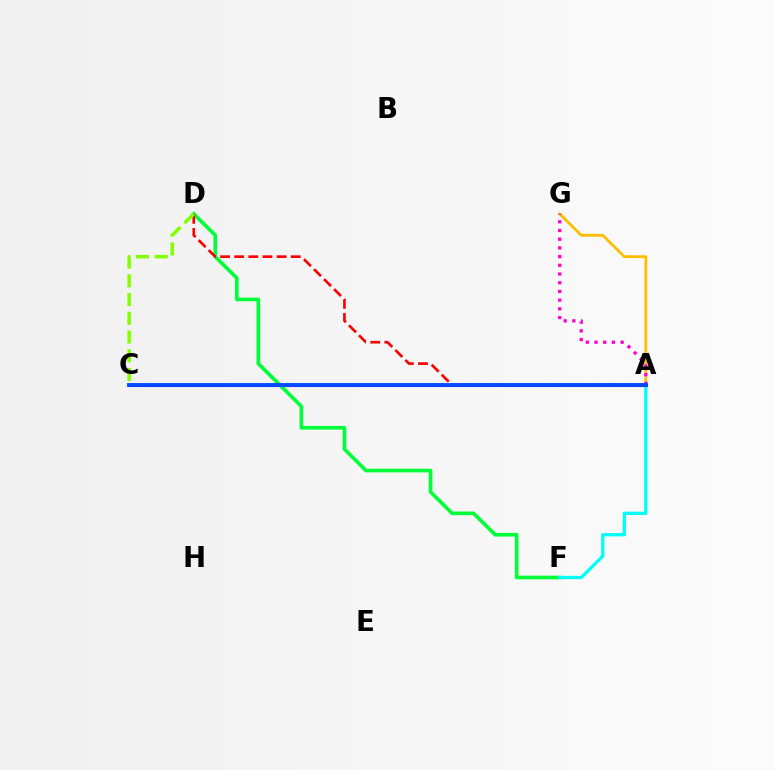{('D', 'F'): [{'color': '#00ff39', 'line_style': 'solid', 'thickness': 2.63}], ('A', 'G'): [{'color': '#ffbd00', 'line_style': 'solid', 'thickness': 2.0}, {'color': '#ff00cf', 'line_style': 'dotted', 'thickness': 2.37}], ('A', 'F'): [{'color': '#00fff6', 'line_style': 'solid', 'thickness': 2.37}], ('A', 'C'): [{'color': '#7200ff', 'line_style': 'solid', 'thickness': 2.24}, {'color': '#004bff', 'line_style': 'solid', 'thickness': 2.78}], ('A', 'D'): [{'color': '#ff0000', 'line_style': 'dashed', 'thickness': 1.92}], ('C', 'D'): [{'color': '#84ff00', 'line_style': 'dashed', 'thickness': 2.55}]}